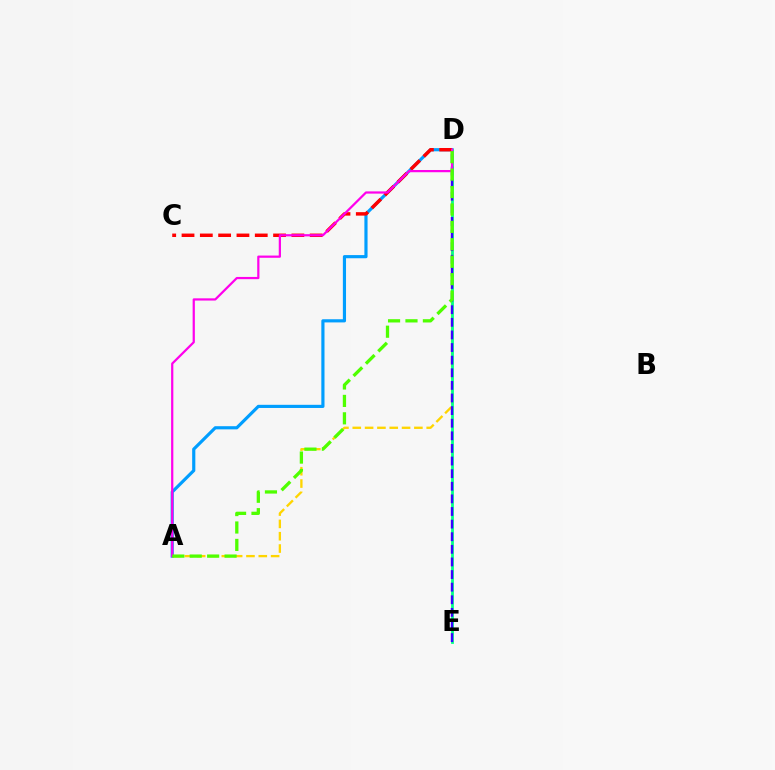{('A', 'D'): [{'color': '#009eff', 'line_style': 'solid', 'thickness': 2.28}, {'color': '#ffd500', 'line_style': 'dashed', 'thickness': 1.67}, {'color': '#ff00ed', 'line_style': 'solid', 'thickness': 1.6}, {'color': '#4fff00', 'line_style': 'dashed', 'thickness': 2.37}], ('C', 'D'): [{'color': '#ff0000', 'line_style': 'dashed', 'thickness': 2.49}], ('D', 'E'): [{'color': '#00ff86', 'line_style': 'solid', 'thickness': 1.99}, {'color': '#3700ff', 'line_style': 'dashed', 'thickness': 1.71}]}